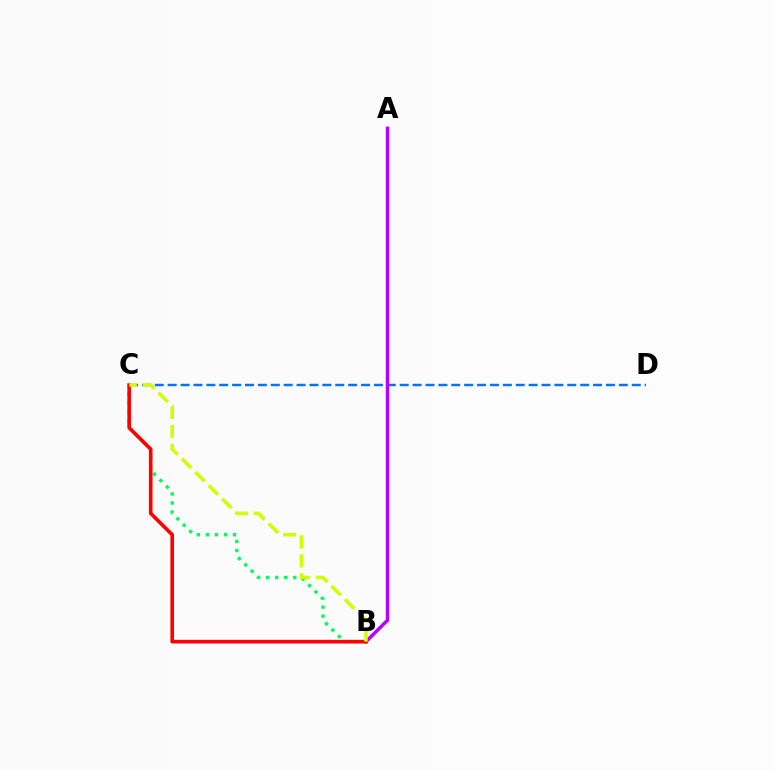{('B', 'C'): [{'color': '#00ff5c', 'line_style': 'dotted', 'thickness': 2.46}, {'color': '#ff0000', 'line_style': 'solid', 'thickness': 2.61}, {'color': '#d1ff00', 'line_style': 'dashed', 'thickness': 2.57}], ('C', 'D'): [{'color': '#0074ff', 'line_style': 'dashed', 'thickness': 1.75}], ('A', 'B'): [{'color': '#b900ff', 'line_style': 'solid', 'thickness': 2.49}]}